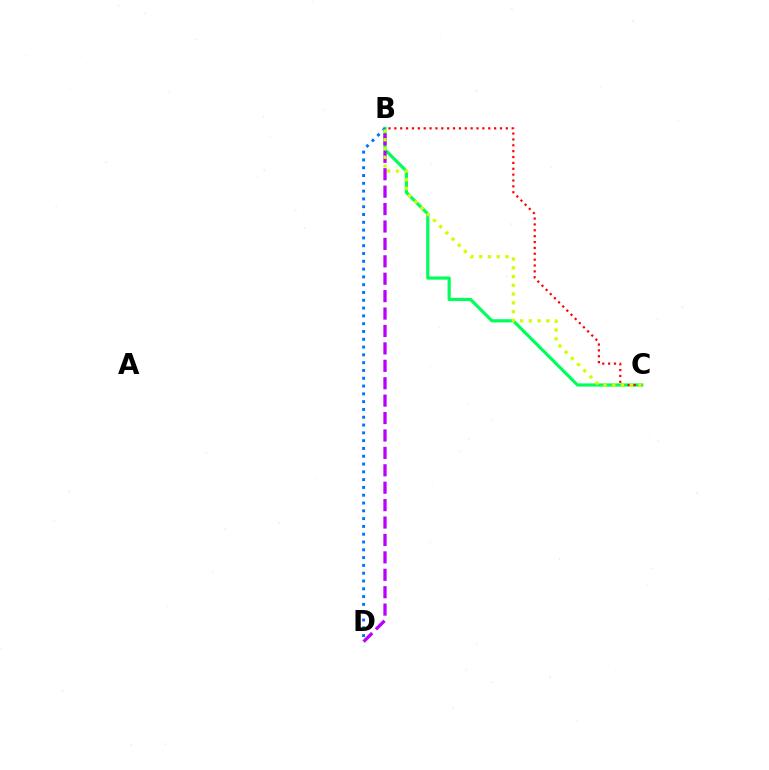{('B', 'C'): [{'color': '#00ff5c', 'line_style': 'solid', 'thickness': 2.31}, {'color': '#ff0000', 'line_style': 'dotted', 'thickness': 1.59}, {'color': '#d1ff00', 'line_style': 'dotted', 'thickness': 2.38}], ('B', 'D'): [{'color': '#0074ff', 'line_style': 'dotted', 'thickness': 2.12}, {'color': '#b900ff', 'line_style': 'dashed', 'thickness': 2.37}]}